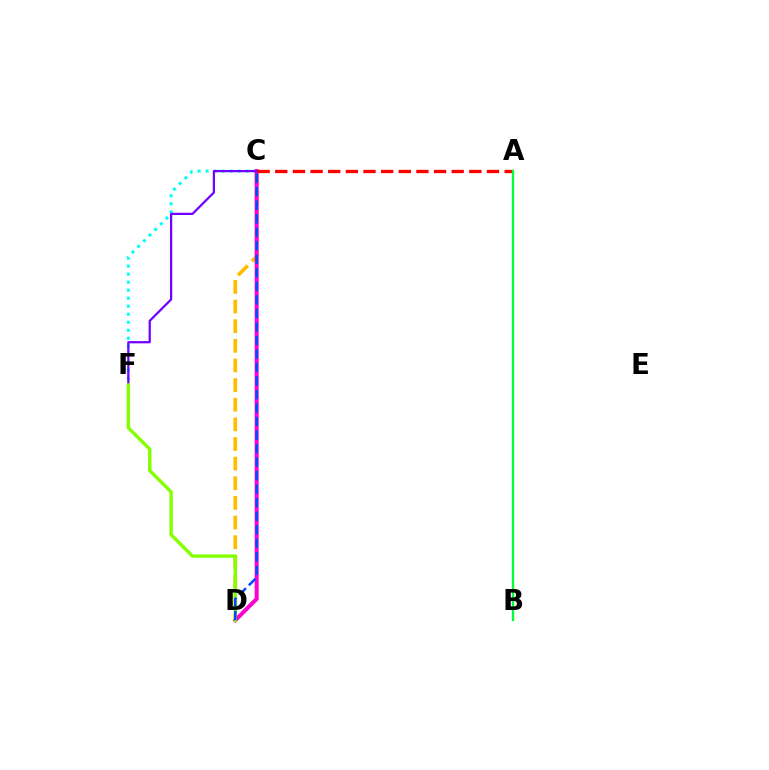{('C', 'D'): [{'color': '#ffbd00', 'line_style': 'dashed', 'thickness': 2.67}, {'color': '#ff00cf', 'line_style': 'solid', 'thickness': 2.89}, {'color': '#004bff', 'line_style': 'dashed', 'thickness': 1.84}], ('C', 'F'): [{'color': '#00fff6', 'line_style': 'dotted', 'thickness': 2.18}, {'color': '#7200ff', 'line_style': 'solid', 'thickness': 1.61}], ('D', 'F'): [{'color': '#84ff00', 'line_style': 'solid', 'thickness': 2.43}], ('A', 'C'): [{'color': '#ff0000', 'line_style': 'dashed', 'thickness': 2.4}], ('A', 'B'): [{'color': '#00ff39', 'line_style': 'solid', 'thickness': 1.66}]}